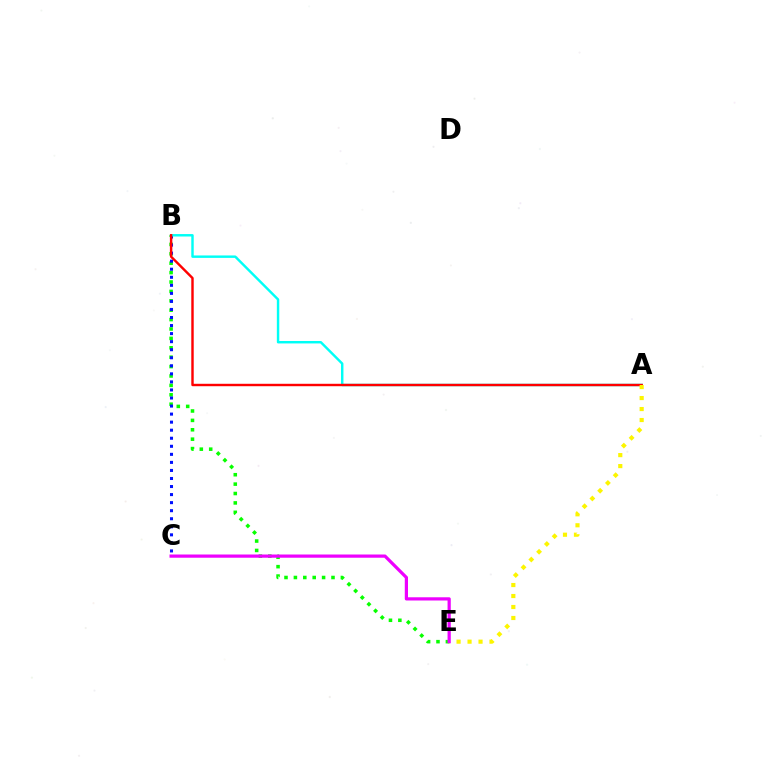{('B', 'E'): [{'color': '#08ff00', 'line_style': 'dotted', 'thickness': 2.55}], ('B', 'C'): [{'color': '#0010ff', 'line_style': 'dotted', 'thickness': 2.19}], ('A', 'B'): [{'color': '#00fff6', 'line_style': 'solid', 'thickness': 1.75}, {'color': '#ff0000', 'line_style': 'solid', 'thickness': 1.74}], ('A', 'E'): [{'color': '#fcf500', 'line_style': 'dotted', 'thickness': 2.98}], ('C', 'E'): [{'color': '#ee00ff', 'line_style': 'solid', 'thickness': 2.32}]}